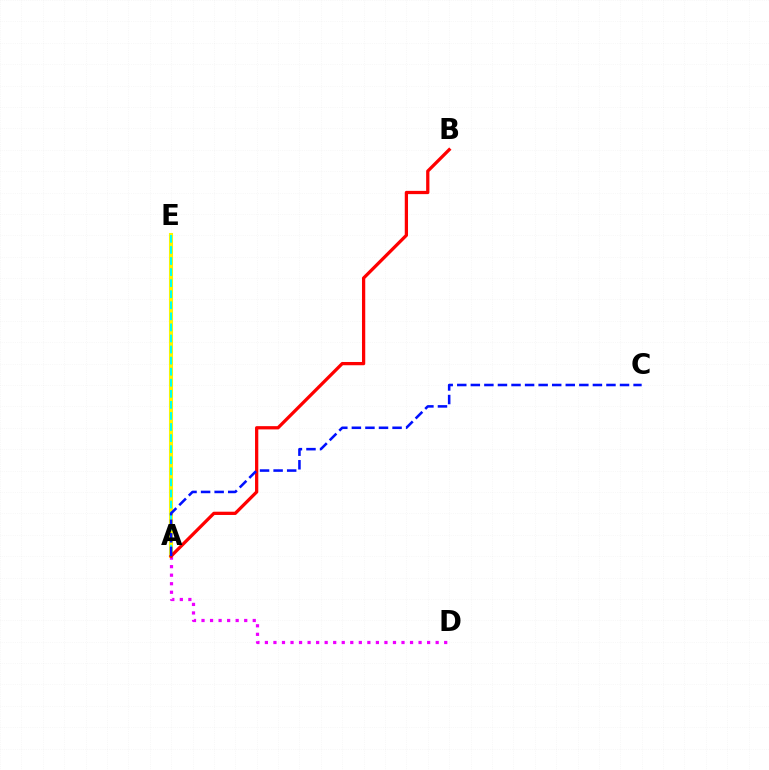{('A', 'E'): [{'color': '#08ff00', 'line_style': 'dotted', 'thickness': 2.89}, {'color': '#fcf500', 'line_style': 'solid', 'thickness': 2.93}, {'color': '#00fff6', 'line_style': 'dashed', 'thickness': 1.5}], ('A', 'D'): [{'color': '#ee00ff', 'line_style': 'dotted', 'thickness': 2.32}], ('A', 'B'): [{'color': '#ff0000', 'line_style': 'solid', 'thickness': 2.35}], ('A', 'C'): [{'color': '#0010ff', 'line_style': 'dashed', 'thickness': 1.84}]}